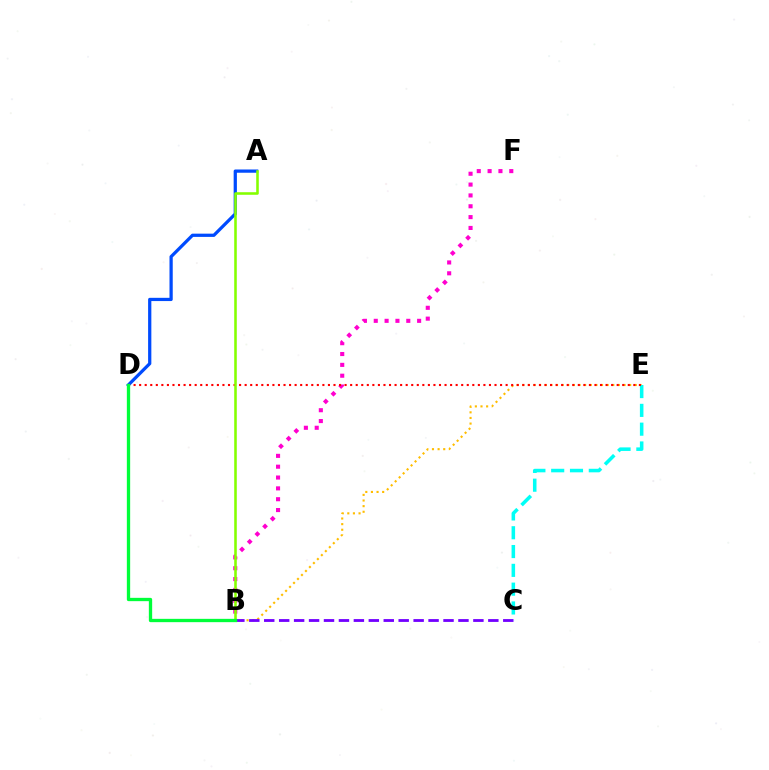{('B', 'E'): [{'color': '#ffbd00', 'line_style': 'dotted', 'thickness': 1.53}], ('A', 'D'): [{'color': '#004bff', 'line_style': 'solid', 'thickness': 2.34}], ('B', 'C'): [{'color': '#7200ff', 'line_style': 'dashed', 'thickness': 2.03}], ('C', 'E'): [{'color': '#00fff6', 'line_style': 'dashed', 'thickness': 2.55}], ('B', 'F'): [{'color': '#ff00cf', 'line_style': 'dotted', 'thickness': 2.95}], ('D', 'E'): [{'color': '#ff0000', 'line_style': 'dotted', 'thickness': 1.51}], ('A', 'B'): [{'color': '#84ff00', 'line_style': 'solid', 'thickness': 1.85}], ('B', 'D'): [{'color': '#00ff39', 'line_style': 'solid', 'thickness': 2.39}]}